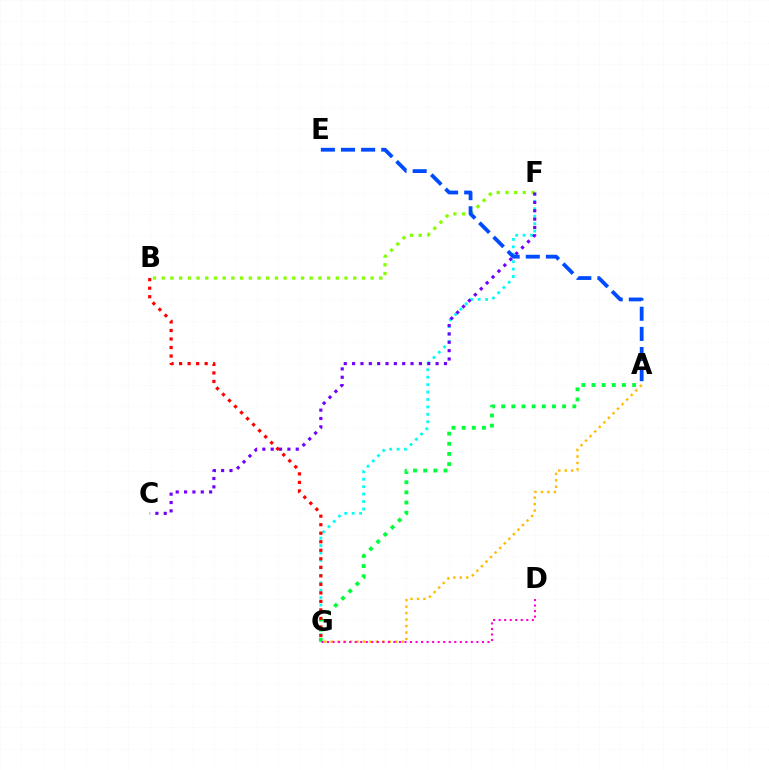{('F', 'G'): [{'color': '#00fff6', 'line_style': 'dotted', 'thickness': 2.02}], ('B', 'F'): [{'color': '#84ff00', 'line_style': 'dotted', 'thickness': 2.37}], ('C', 'F'): [{'color': '#7200ff', 'line_style': 'dotted', 'thickness': 2.27}], ('A', 'G'): [{'color': '#00ff39', 'line_style': 'dotted', 'thickness': 2.76}, {'color': '#ffbd00', 'line_style': 'dotted', 'thickness': 1.75}], ('B', 'G'): [{'color': '#ff0000', 'line_style': 'dotted', 'thickness': 2.32}], ('D', 'G'): [{'color': '#ff00cf', 'line_style': 'dotted', 'thickness': 1.5}], ('A', 'E'): [{'color': '#004bff', 'line_style': 'dashed', 'thickness': 2.74}]}